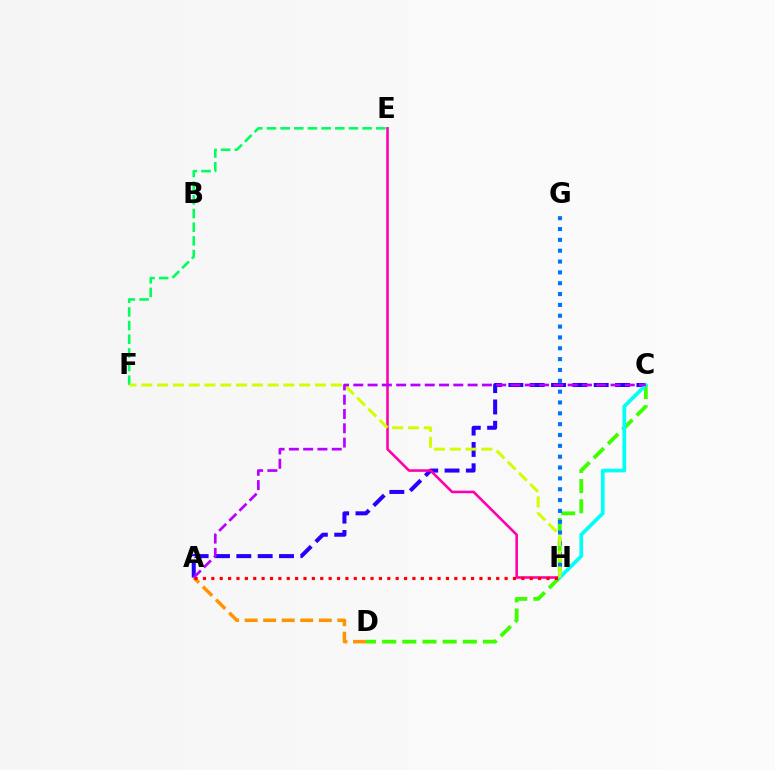{('C', 'D'): [{'color': '#3dff00', 'line_style': 'dashed', 'thickness': 2.74}], ('G', 'H'): [{'color': '#0074ff', 'line_style': 'dotted', 'thickness': 2.95}], ('A', 'C'): [{'color': '#2500ff', 'line_style': 'dashed', 'thickness': 2.9}, {'color': '#b900ff', 'line_style': 'dashed', 'thickness': 1.94}], ('E', 'H'): [{'color': '#ff00ac', 'line_style': 'solid', 'thickness': 1.86}], ('C', 'H'): [{'color': '#00fff6', 'line_style': 'solid', 'thickness': 2.66}], ('E', 'F'): [{'color': '#00ff5c', 'line_style': 'dashed', 'thickness': 1.86}], ('A', 'D'): [{'color': '#ff9400', 'line_style': 'dashed', 'thickness': 2.52}], ('A', 'H'): [{'color': '#ff0000', 'line_style': 'dotted', 'thickness': 2.28}], ('F', 'H'): [{'color': '#d1ff00', 'line_style': 'dashed', 'thickness': 2.15}]}